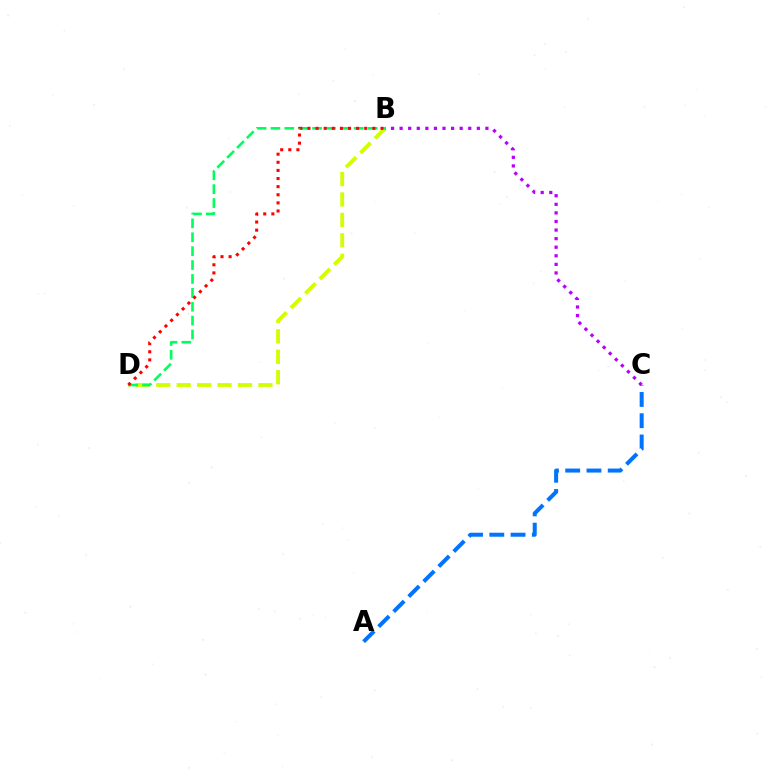{('B', 'D'): [{'color': '#d1ff00', 'line_style': 'dashed', 'thickness': 2.78}, {'color': '#00ff5c', 'line_style': 'dashed', 'thickness': 1.89}, {'color': '#ff0000', 'line_style': 'dotted', 'thickness': 2.2}], ('B', 'C'): [{'color': '#b900ff', 'line_style': 'dotted', 'thickness': 2.33}], ('A', 'C'): [{'color': '#0074ff', 'line_style': 'dashed', 'thickness': 2.89}]}